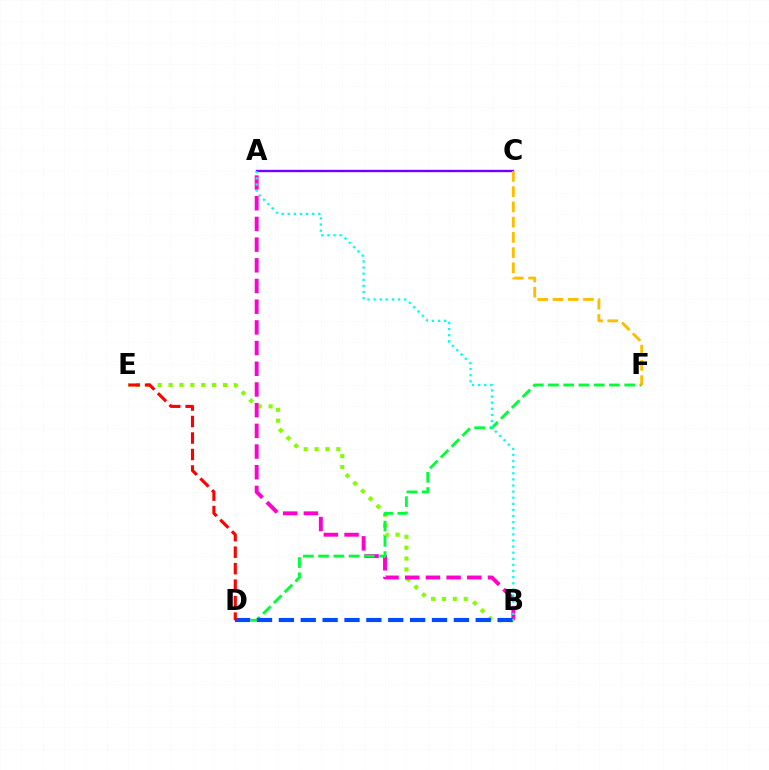{('B', 'E'): [{'color': '#84ff00', 'line_style': 'dotted', 'thickness': 2.96}], ('A', 'B'): [{'color': '#ff00cf', 'line_style': 'dashed', 'thickness': 2.81}, {'color': '#00fff6', 'line_style': 'dotted', 'thickness': 1.66}], ('D', 'F'): [{'color': '#00ff39', 'line_style': 'dashed', 'thickness': 2.07}], ('B', 'D'): [{'color': '#004bff', 'line_style': 'dashed', 'thickness': 2.97}], ('A', 'C'): [{'color': '#7200ff', 'line_style': 'solid', 'thickness': 1.71}], ('D', 'E'): [{'color': '#ff0000', 'line_style': 'dashed', 'thickness': 2.24}], ('C', 'F'): [{'color': '#ffbd00', 'line_style': 'dashed', 'thickness': 2.07}]}